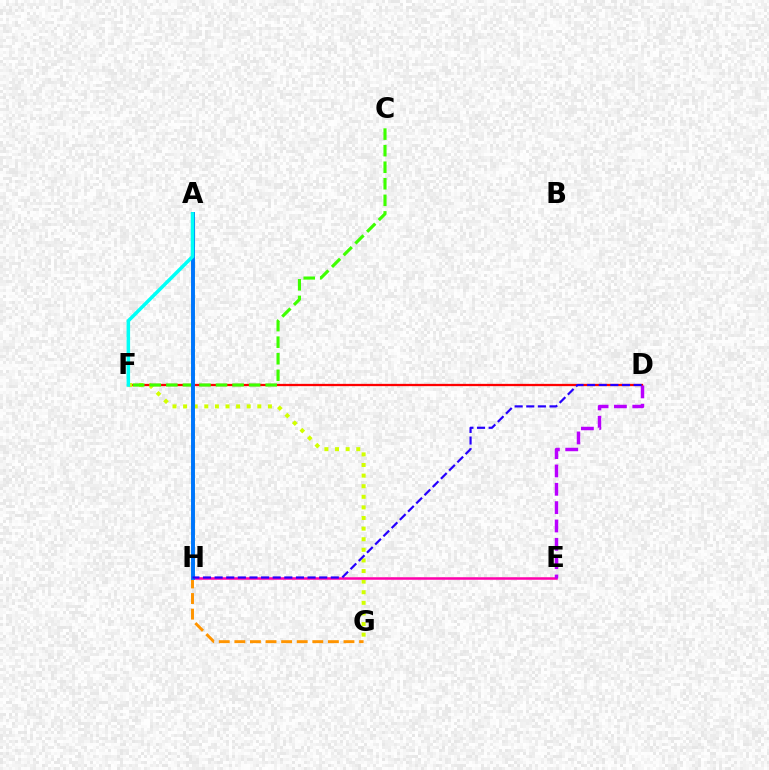{('D', 'F'): [{'color': '#ff0000', 'line_style': 'solid', 'thickness': 1.64}], ('F', 'G'): [{'color': '#d1ff00', 'line_style': 'dotted', 'thickness': 2.88}], ('E', 'H'): [{'color': '#ff00ac', 'line_style': 'solid', 'thickness': 1.81}], ('C', 'F'): [{'color': '#3dff00', 'line_style': 'dashed', 'thickness': 2.25}], ('A', 'H'): [{'color': '#00ff5c', 'line_style': 'solid', 'thickness': 2.54}, {'color': '#0074ff', 'line_style': 'solid', 'thickness': 2.79}], ('D', 'E'): [{'color': '#b900ff', 'line_style': 'dashed', 'thickness': 2.49}], ('G', 'H'): [{'color': '#ff9400', 'line_style': 'dashed', 'thickness': 2.12}], ('D', 'H'): [{'color': '#2500ff', 'line_style': 'dashed', 'thickness': 1.58}], ('A', 'F'): [{'color': '#00fff6', 'line_style': 'solid', 'thickness': 2.54}]}